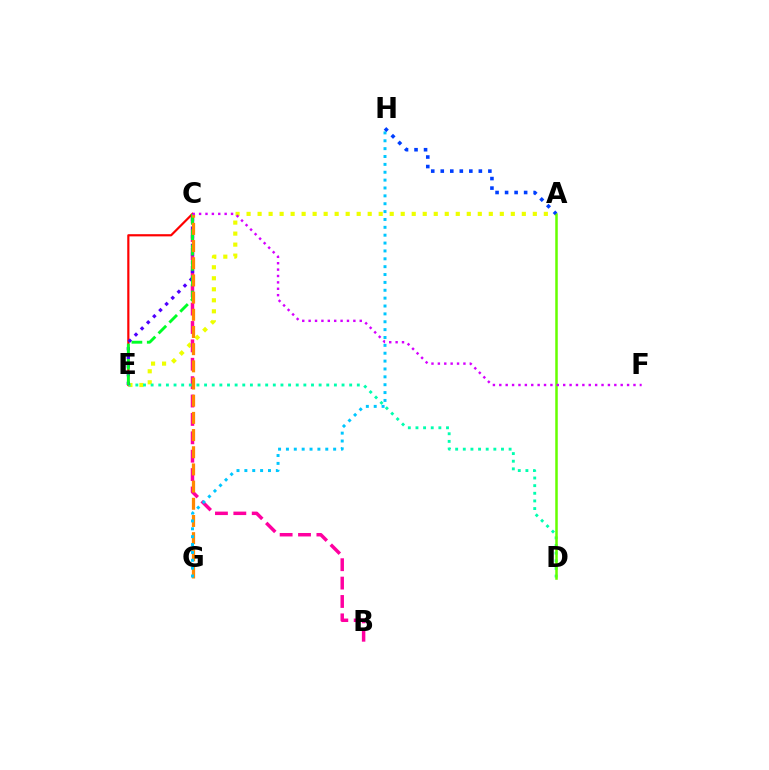{('A', 'E'): [{'color': '#eeff00', 'line_style': 'dotted', 'thickness': 2.99}], ('B', 'C'): [{'color': '#ff00a0', 'line_style': 'dashed', 'thickness': 2.5}], ('C', 'E'): [{'color': '#ff0000', 'line_style': 'solid', 'thickness': 1.57}, {'color': '#4f00ff', 'line_style': 'dotted', 'thickness': 2.35}, {'color': '#00ff27', 'line_style': 'dashed', 'thickness': 2.08}], ('D', 'E'): [{'color': '#00ffaf', 'line_style': 'dotted', 'thickness': 2.07}], ('A', 'D'): [{'color': '#66ff00', 'line_style': 'solid', 'thickness': 1.81}], ('C', 'G'): [{'color': '#ff8800', 'line_style': 'dashed', 'thickness': 2.33}], ('G', 'H'): [{'color': '#00c7ff', 'line_style': 'dotted', 'thickness': 2.14}], ('A', 'H'): [{'color': '#003fff', 'line_style': 'dotted', 'thickness': 2.59}], ('C', 'F'): [{'color': '#d600ff', 'line_style': 'dotted', 'thickness': 1.74}]}